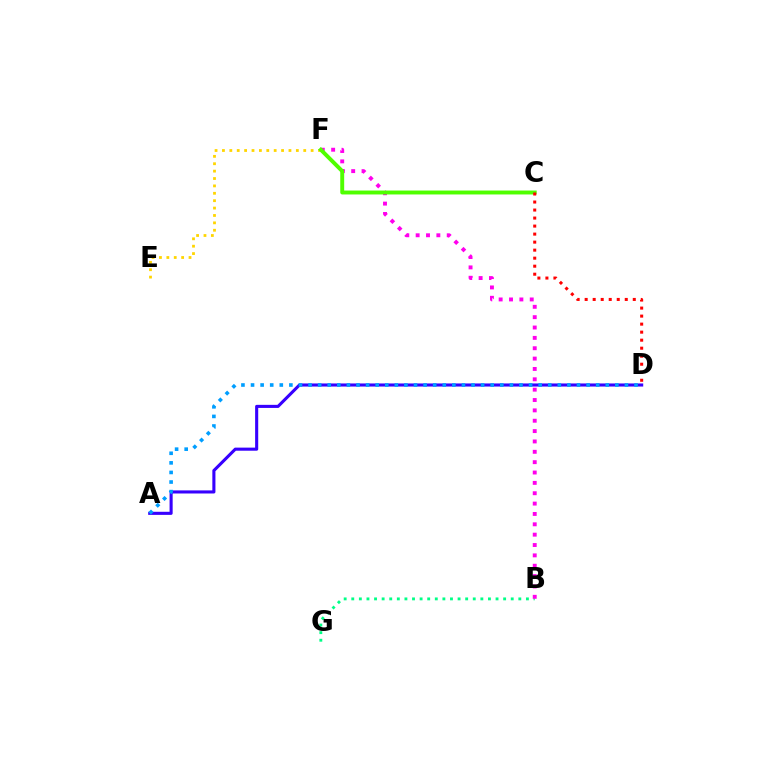{('B', 'G'): [{'color': '#00ff86', 'line_style': 'dotted', 'thickness': 2.06}], ('A', 'D'): [{'color': '#3700ff', 'line_style': 'solid', 'thickness': 2.23}, {'color': '#009eff', 'line_style': 'dotted', 'thickness': 2.6}], ('E', 'F'): [{'color': '#ffd500', 'line_style': 'dotted', 'thickness': 2.01}], ('B', 'F'): [{'color': '#ff00ed', 'line_style': 'dotted', 'thickness': 2.81}], ('C', 'F'): [{'color': '#4fff00', 'line_style': 'solid', 'thickness': 2.83}], ('C', 'D'): [{'color': '#ff0000', 'line_style': 'dotted', 'thickness': 2.18}]}